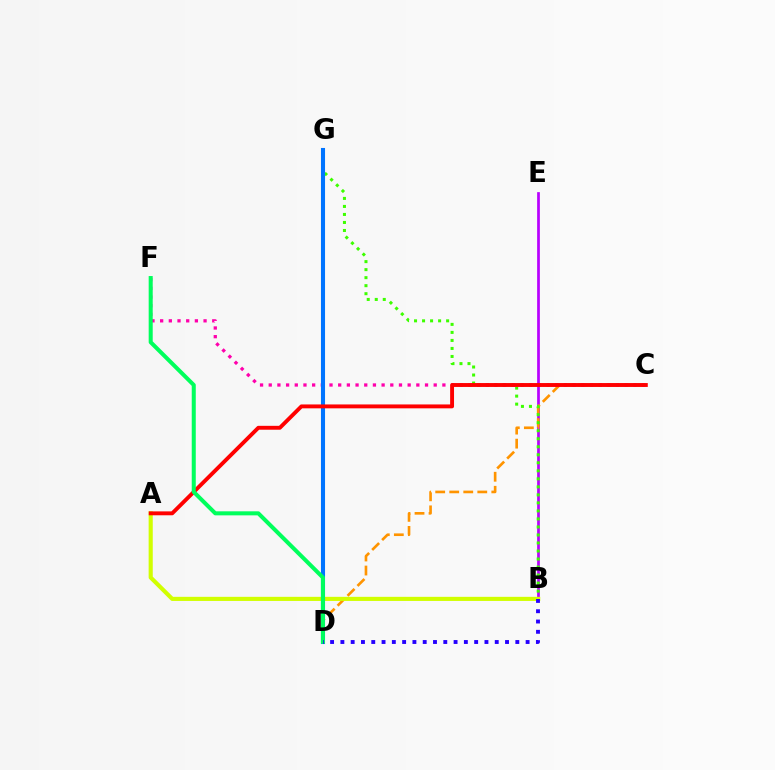{('B', 'E'): [{'color': '#b900ff', 'line_style': 'solid', 'thickness': 1.96}], ('D', 'G'): [{'color': '#00fff6', 'line_style': 'dashed', 'thickness': 1.83}, {'color': '#0074ff', 'line_style': 'solid', 'thickness': 2.94}], ('C', 'D'): [{'color': '#ff9400', 'line_style': 'dashed', 'thickness': 1.91}], ('B', 'G'): [{'color': '#3dff00', 'line_style': 'dotted', 'thickness': 2.18}], ('A', 'B'): [{'color': '#d1ff00', 'line_style': 'solid', 'thickness': 2.96}], ('C', 'F'): [{'color': '#ff00ac', 'line_style': 'dotted', 'thickness': 2.36}], ('A', 'C'): [{'color': '#ff0000', 'line_style': 'solid', 'thickness': 2.8}], ('D', 'F'): [{'color': '#00ff5c', 'line_style': 'solid', 'thickness': 2.9}], ('B', 'D'): [{'color': '#2500ff', 'line_style': 'dotted', 'thickness': 2.8}]}